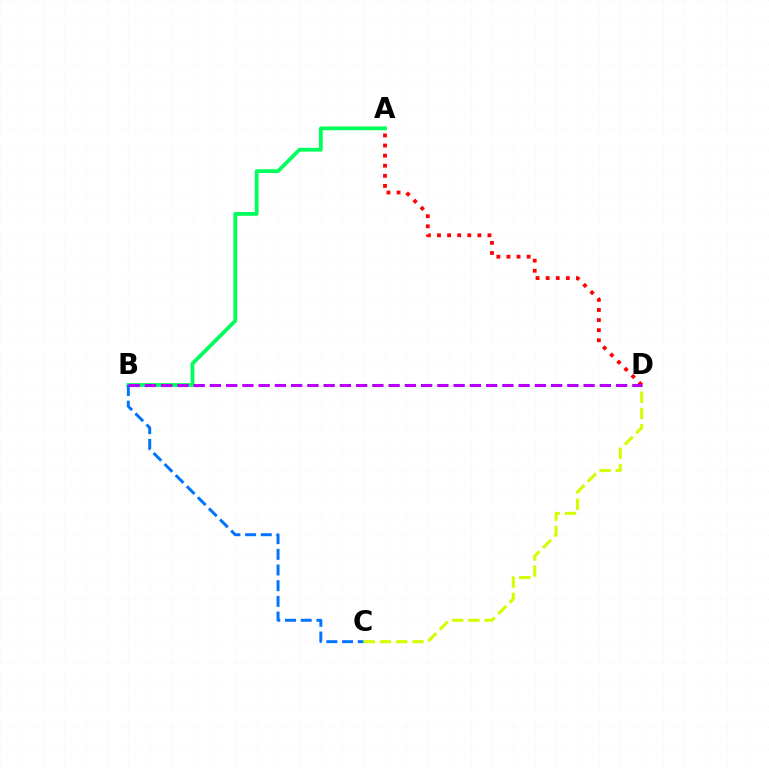{('A', 'B'): [{'color': '#00ff5c', 'line_style': 'solid', 'thickness': 2.72}], ('B', 'C'): [{'color': '#0074ff', 'line_style': 'dashed', 'thickness': 2.13}], ('A', 'D'): [{'color': '#ff0000', 'line_style': 'dotted', 'thickness': 2.74}], ('C', 'D'): [{'color': '#d1ff00', 'line_style': 'dashed', 'thickness': 2.2}], ('B', 'D'): [{'color': '#b900ff', 'line_style': 'dashed', 'thickness': 2.21}]}